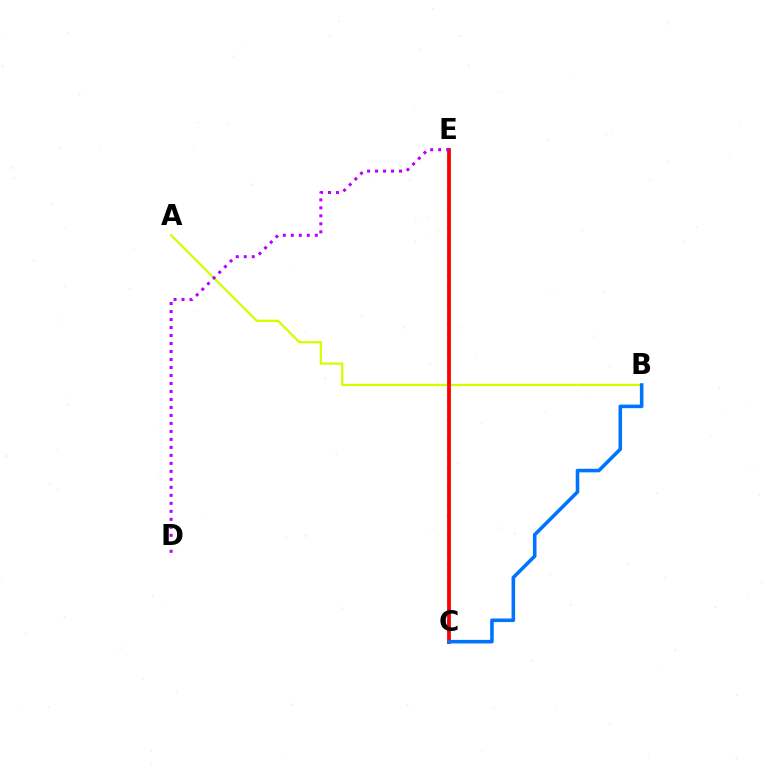{('C', 'E'): [{'color': '#00ff5c', 'line_style': 'dotted', 'thickness': 2.6}, {'color': '#ff0000', 'line_style': 'solid', 'thickness': 2.7}], ('A', 'B'): [{'color': '#d1ff00', 'line_style': 'solid', 'thickness': 1.62}], ('D', 'E'): [{'color': '#b900ff', 'line_style': 'dotted', 'thickness': 2.17}], ('B', 'C'): [{'color': '#0074ff', 'line_style': 'solid', 'thickness': 2.57}]}